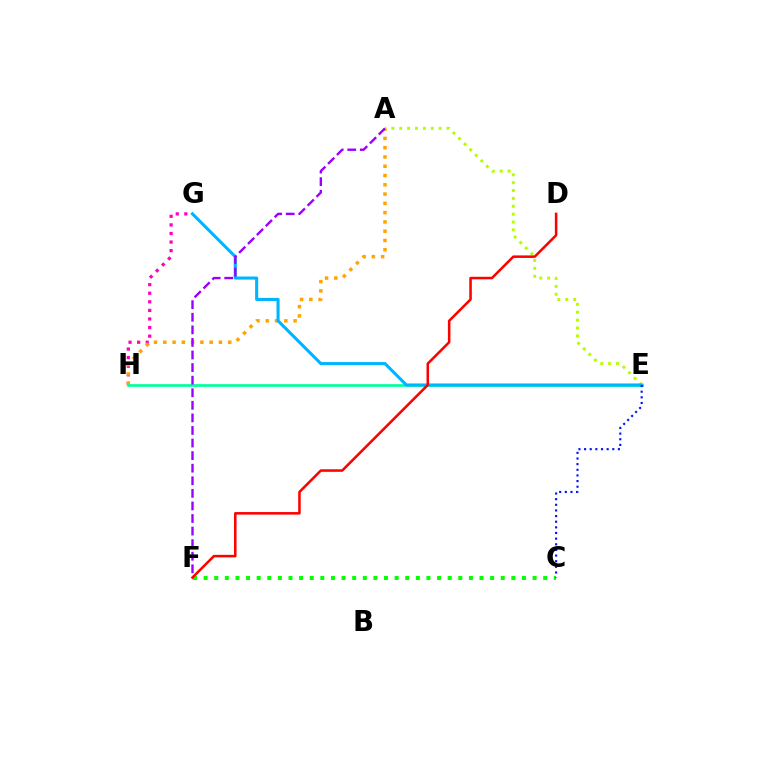{('C', 'F'): [{'color': '#08ff00', 'line_style': 'dotted', 'thickness': 2.88}], ('G', 'H'): [{'color': '#ff00bd', 'line_style': 'dotted', 'thickness': 2.33}], ('A', 'H'): [{'color': '#ffa500', 'line_style': 'dotted', 'thickness': 2.52}], ('A', 'E'): [{'color': '#b3ff00', 'line_style': 'dotted', 'thickness': 2.14}], ('E', 'H'): [{'color': '#00ff9d', 'line_style': 'solid', 'thickness': 1.95}], ('E', 'G'): [{'color': '#00b5ff', 'line_style': 'solid', 'thickness': 2.22}], ('A', 'F'): [{'color': '#9b00ff', 'line_style': 'dashed', 'thickness': 1.71}], ('D', 'F'): [{'color': '#ff0000', 'line_style': 'solid', 'thickness': 1.82}], ('C', 'E'): [{'color': '#0010ff', 'line_style': 'dotted', 'thickness': 1.53}]}